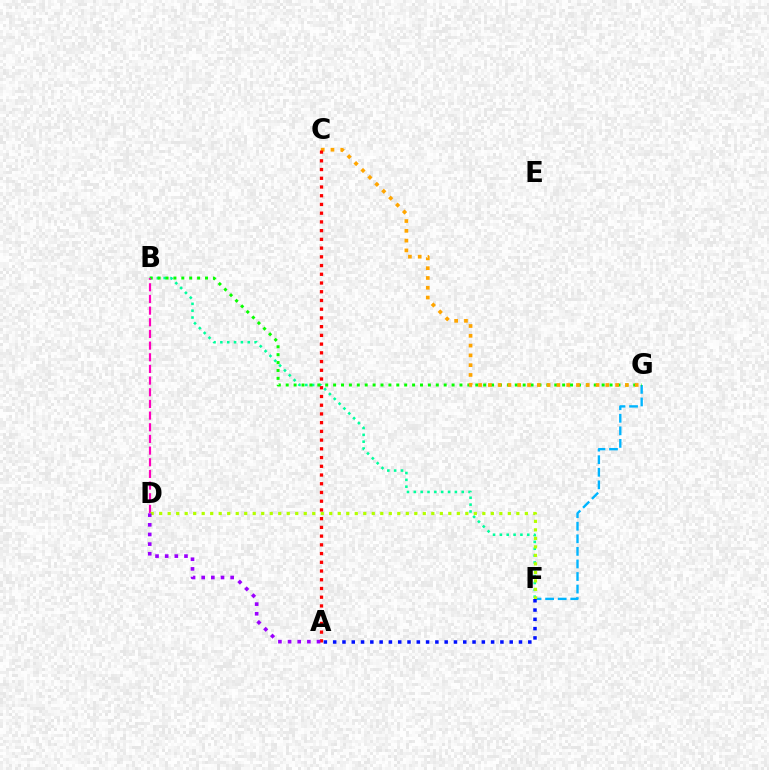{('F', 'G'): [{'color': '#00b5ff', 'line_style': 'dashed', 'thickness': 1.71}], ('B', 'F'): [{'color': '#00ff9d', 'line_style': 'dotted', 'thickness': 1.86}], ('B', 'G'): [{'color': '#08ff00', 'line_style': 'dotted', 'thickness': 2.15}], ('B', 'D'): [{'color': '#ff00bd', 'line_style': 'dashed', 'thickness': 1.58}], ('C', 'G'): [{'color': '#ffa500', 'line_style': 'dotted', 'thickness': 2.66}], ('D', 'F'): [{'color': '#b3ff00', 'line_style': 'dotted', 'thickness': 2.31}], ('A', 'C'): [{'color': '#ff0000', 'line_style': 'dotted', 'thickness': 2.37}], ('A', 'F'): [{'color': '#0010ff', 'line_style': 'dotted', 'thickness': 2.52}], ('A', 'D'): [{'color': '#9b00ff', 'line_style': 'dotted', 'thickness': 2.62}]}